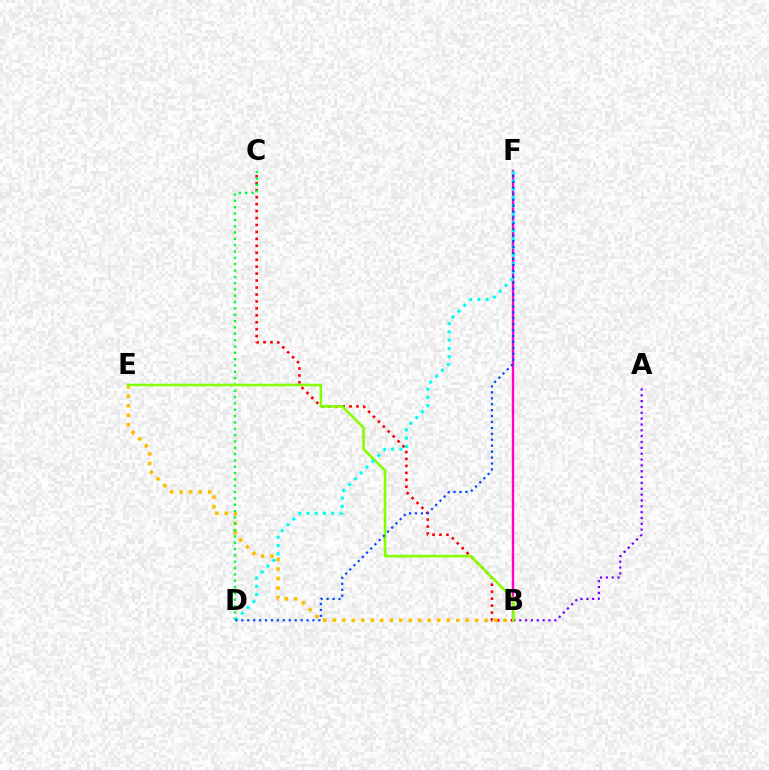{('B', 'C'): [{'color': '#ff0000', 'line_style': 'dotted', 'thickness': 1.89}], ('B', 'E'): [{'color': '#ffbd00', 'line_style': 'dotted', 'thickness': 2.58}, {'color': '#84ff00', 'line_style': 'solid', 'thickness': 1.84}], ('B', 'F'): [{'color': '#ff00cf', 'line_style': 'solid', 'thickness': 1.69}], ('C', 'D'): [{'color': '#00ff39', 'line_style': 'dotted', 'thickness': 1.72}], ('A', 'B'): [{'color': '#7200ff', 'line_style': 'dotted', 'thickness': 1.59}], ('D', 'F'): [{'color': '#00fff6', 'line_style': 'dotted', 'thickness': 2.24}, {'color': '#004bff', 'line_style': 'dotted', 'thickness': 1.61}]}